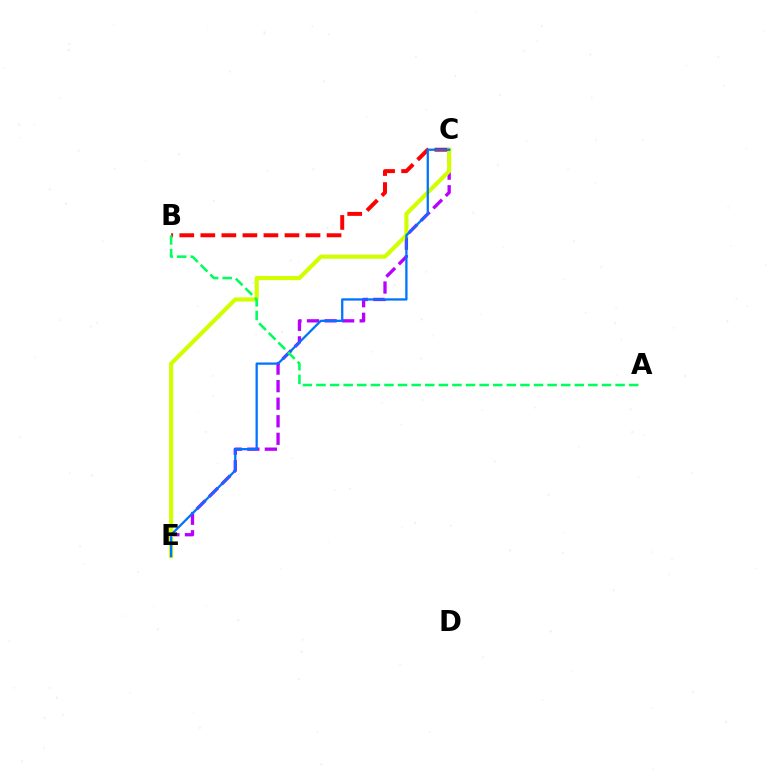{('B', 'C'): [{'color': '#ff0000', 'line_style': 'dashed', 'thickness': 2.86}], ('C', 'E'): [{'color': '#b900ff', 'line_style': 'dashed', 'thickness': 2.38}, {'color': '#d1ff00', 'line_style': 'solid', 'thickness': 2.98}, {'color': '#0074ff', 'line_style': 'solid', 'thickness': 1.64}], ('A', 'B'): [{'color': '#00ff5c', 'line_style': 'dashed', 'thickness': 1.85}]}